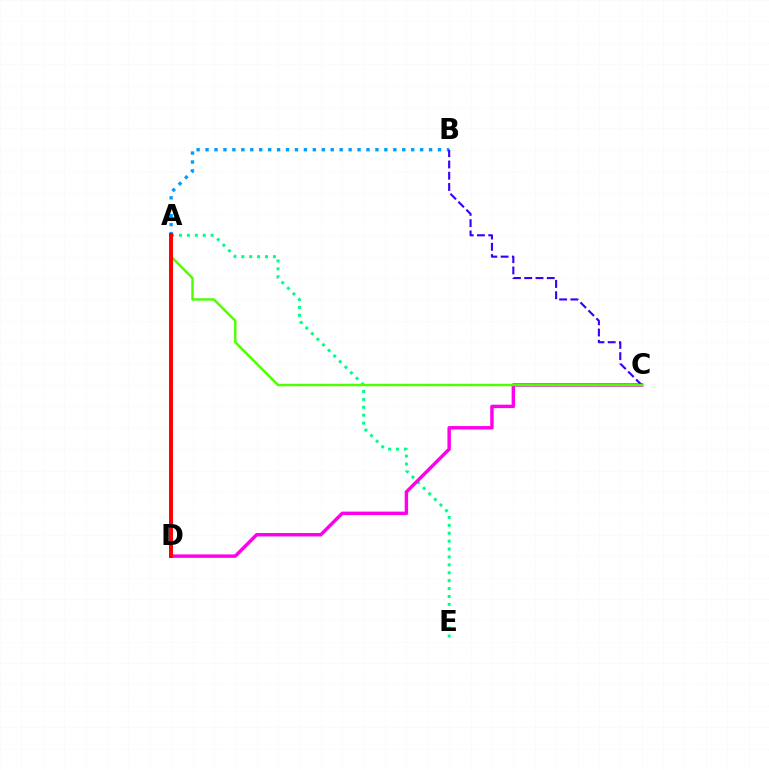{('A', 'E'): [{'color': '#00ff86', 'line_style': 'dotted', 'thickness': 2.15}], ('A', 'D'): [{'color': '#ffd500', 'line_style': 'solid', 'thickness': 1.66}, {'color': '#ff0000', 'line_style': 'solid', 'thickness': 2.85}], ('C', 'D'): [{'color': '#ff00ed', 'line_style': 'solid', 'thickness': 2.48}], ('A', 'B'): [{'color': '#009eff', 'line_style': 'dotted', 'thickness': 2.43}], ('B', 'C'): [{'color': '#3700ff', 'line_style': 'dashed', 'thickness': 1.53}], ('A', 'C'): [{'color': '#4fff00', 'line_style': 'solid', 'thickness': 1.75}]}